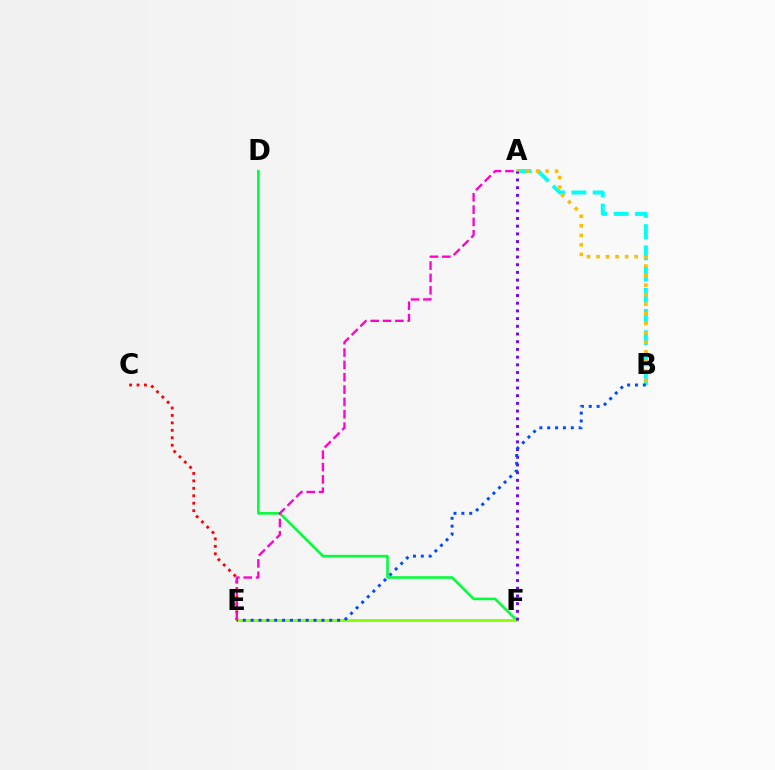{('A', 'B'): [{'color': '#00fff6', 'line_style': 'dashed', 'thickness': 2.88}, {'color': '#ffbd00', 'line_style': 'dotted', 'thickness': 2.59}], ('D', 'F'): [{'color': '#00ff39', 'line_style': 'solid', 'thickness': 1.85}], ('E', 'F'): [{'color': '#84ff00', 'line_style': 'solid', 'thickness': 1.99}], ('C', 'E'): [{'color': '#ff0000', 'line_style': 'dotted', 'thickness': 2.02}], ('A', 'F'): [{'color': '#7200ff', 'line_style': 'dotted', 'thickness': 2.09}], ('B', 'E'): [{'color': '#004bff', 'line_style': 'dotted', 'thickness': 2.14}], ('A', 'E'): [{'color': '#ff00cf', 'line_style': 'dashed', 'thickness': 1.68}]}